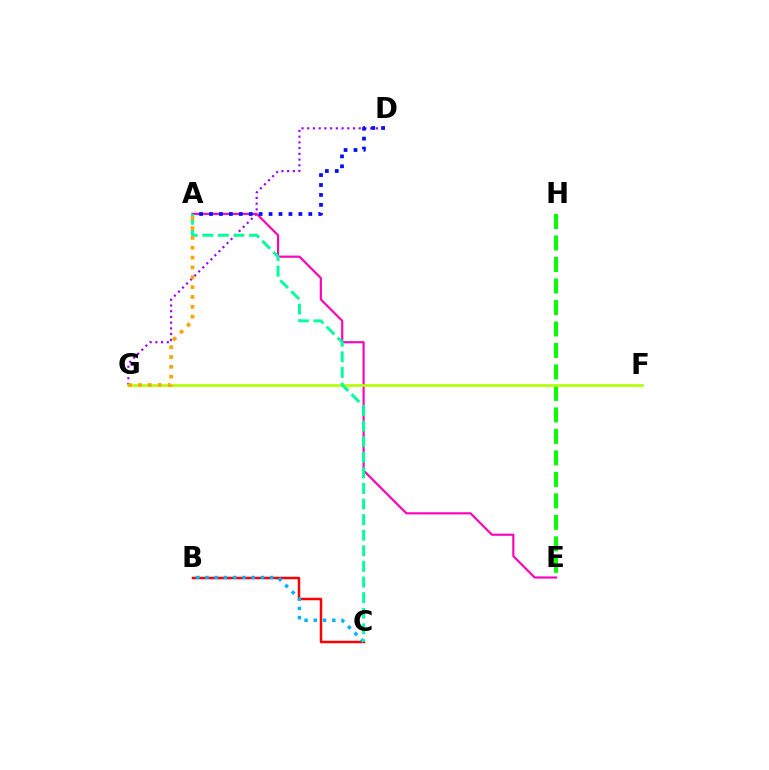{('D', 'G'): [{'color': '#9b00ff', 'line_style': 'dotted', 'thickness': 1.55}], ('E', 'H'): [{'color': '#08ff00', 'line_style': 'dashed', 'thickness': 2.92}], ('B', 'C'): [{'color': '#ff0000', 'line_style': 'solid', 'thickness': 1.79}, {'color': '#00b5ff', 'line_style': 'dotted', 'thickness': 2.51}], ('A', 'E'): [{'color': '#ff00bd', 'line_style': 'solid', 'thickness': 1.55}], ('F', 'G'): [{'color': '#b3ff00', 'line_style': 'solid', 'thickness': 1.92}], ('A', 'C'): [{'color': '#00ff9d', 'line_style': 'dashed', 'thickness': 2.12}], ('A', 'D'): [{'color': '#0010ff', 'line_style': 'dotted', 'thickness': 2.7}], ('A', 'G'): [{'color': '#ffa500', 'line_style': 'dotted', 'thickness': 2.67}]}